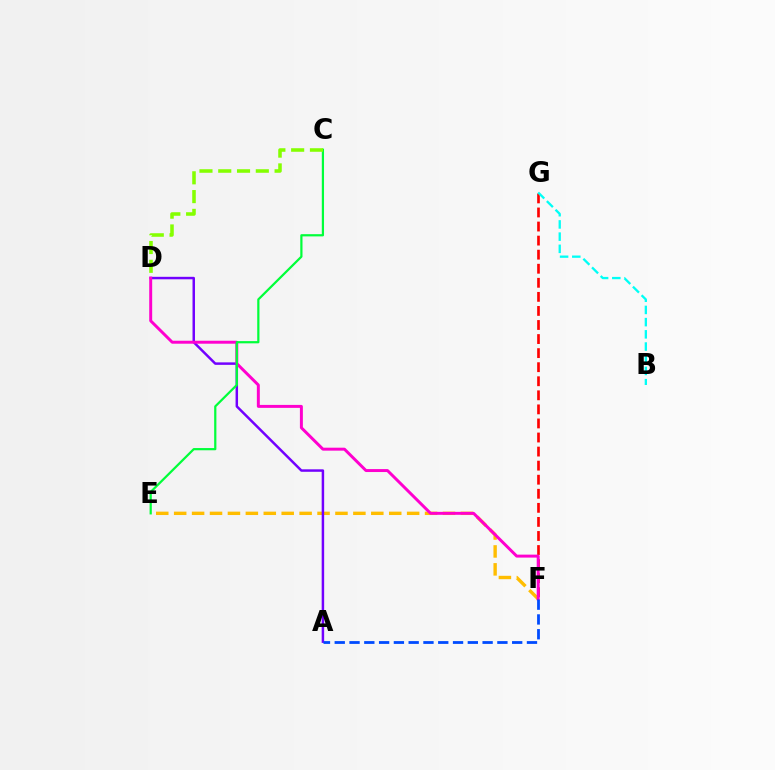{('F', 'G'): [{'color': '#ff0000', 'line_style': 'dashed', 'thickness': 1.91}], ('E', 'F'): [{'color': '#ffbd00', 'line_style': 'dashed', 'thickness': 2.43}], ('A', 'D'): [{'color': '#7200ff', 'line_style': 'solid', 'thickness': 1.78}], ('D', 'F'): [{'color': '#ff00cf', 'line_style': 'solid', 'thickness': 2.13}], ('B', 'G'): [{'color': '#00fff6', 'line_style': 'dashed', 'thickness': 1.66}], ('C', 'E'): [{'color': '#00ff39', 'line_style': 'solid', 'thickness': 1.6}], ('A', 'F'): [{'color': '#004bff', 'line_style': 'dashed', 'thickness': 2.01}], ('C', 'D'): [{'color': '#84ff00', 'line_style': 'dashed', 'thickness': 2.55}]}